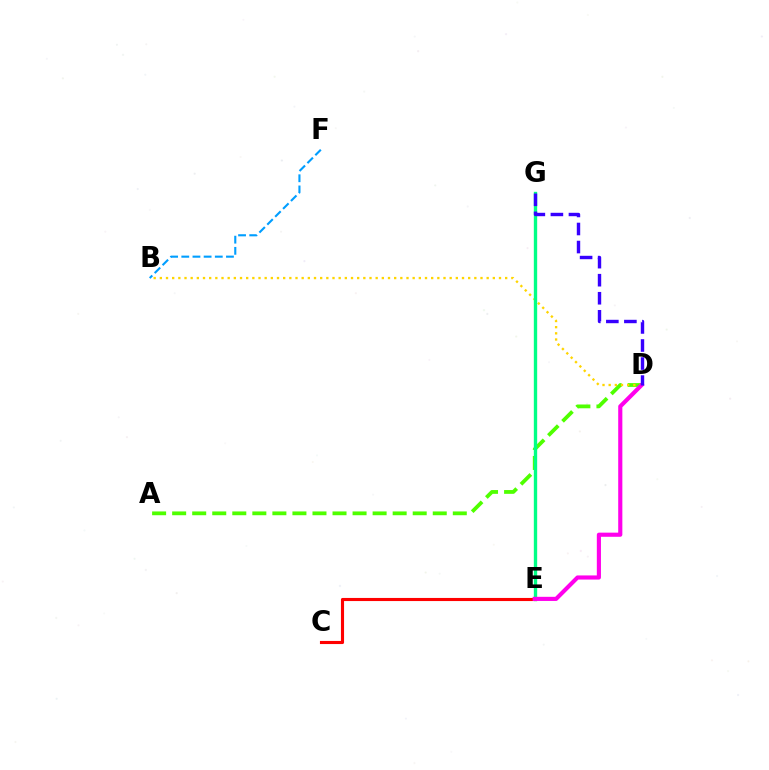{('A', 'D'): [{'color': '#4fff00', 'line_style': 'dashed', 'thickness': 2.72}], ('B', 'D'): [{'color': '#ffd500', 'line_style': 'dotted', 'thickness': 1.68}], ('E', 'G'): [{'color': '#00ff86', 'line_style': 'solid', 'thickness': 2.41}], ('C', 'E'): [{'color': '#ff0000', 'line_style': 'solid', 'thickness': 2.24}], ('B', 'F'): [{'color': '#009eff', 'line_style': 'dashed', 'thickness': 1.52}], ('D', 'E'): [{'color': '#ff00ed', 'line_style': 'solid', 'thickness': 2.98}], ('D', 'G'): [{'color': '#3700ff', 'line_style': 'dashed', 'thickness': 2.45}]}